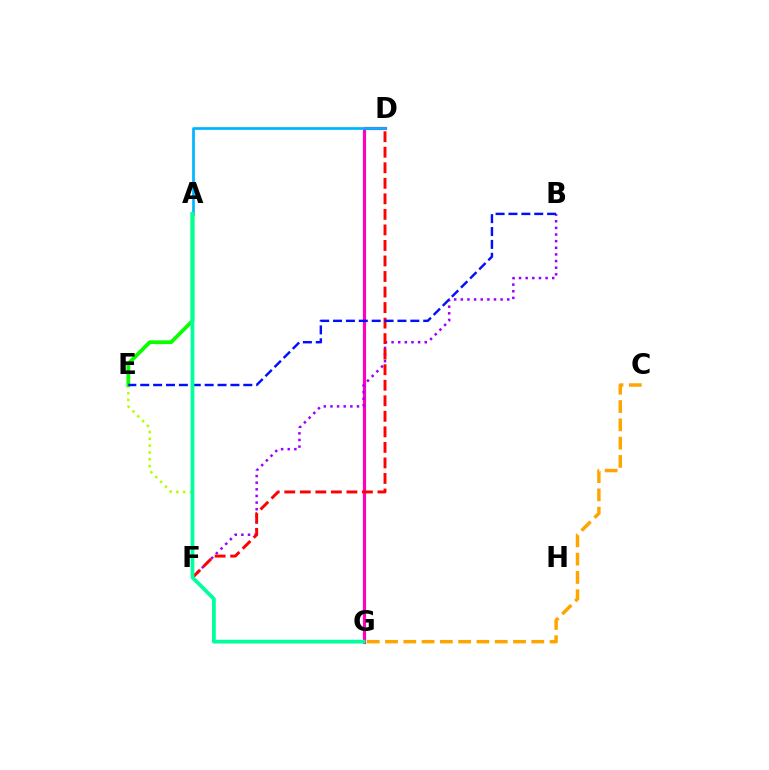{('D', 'G'): [{'color': '#ff00bd', 'line_style': 'solid', 'thickness': 2.29}], ('E', 'F'): [{'color': '#b3ff00', 'line_style': 'dotted', 'thickness': 1.85}], ('C', 'G'): [{'color': '#ffa500', 'line_style': 'dashed', 'thickness': 2.48}], ('A', 'D'): [{'color': '#00b5ff', 'line_style': 'solid', 'thickness': 1.95}], ('B', 'F'): [{'color': '#9b00ff', 'line_style': 'dotted', 'thickness': 1.8}], ('A', 'E'): [{'color': '#08ff00', 'line_style': 'solid', 'thickness': 2.71}], ('D', 'F'): [{'color': '#ff0000', 'line_style': 'dashed', 'thickness': 2.11}], ('B', 'E'): [{'color': '#0010ff', 'line_style': 'dashed', 'thickness': 1.75}], ('A', 'G'): [{'color': '#00ff9d', 'line_style': 'solid', 'thickness': 2.71}]}